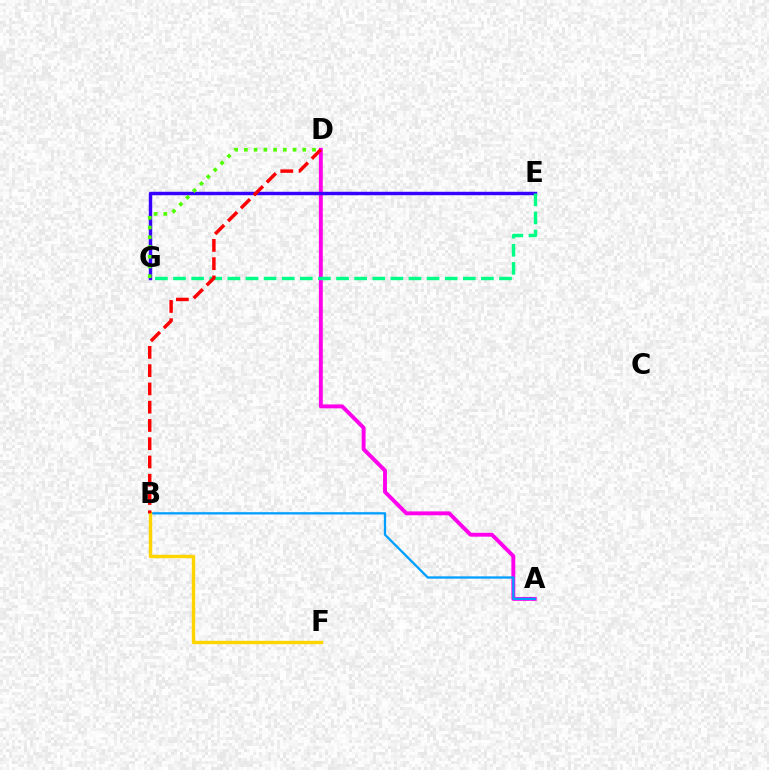{('A', 'D'): [{'color': '#ff00ed', 'line_style': 'solid', 'thickness': 2.81}], ('E', 'G'): [{'color': '#3700ff', 'line_style': 'solid', 'thickness': 2.48}, {'color': '#00ff86', 'line_style': 'dashed', 'thickness': 2.46}], ('A', 'B'): [{'color': '#009eff', 'line_style': 'solid', 'thickness': 1.65}], ('D', 'G'): [{'color': '#4fff00', 'line_style': 'dotted', 'thickness': 2.65}], ('B', 'F'): [{'color': '#ffd500', 'line_style': 'solid', 'thickness': 2.46}], ('B', 'D'): [{'color': '#ff0000', 'line_style': 'dashed', 'thickness': 2.48}]}